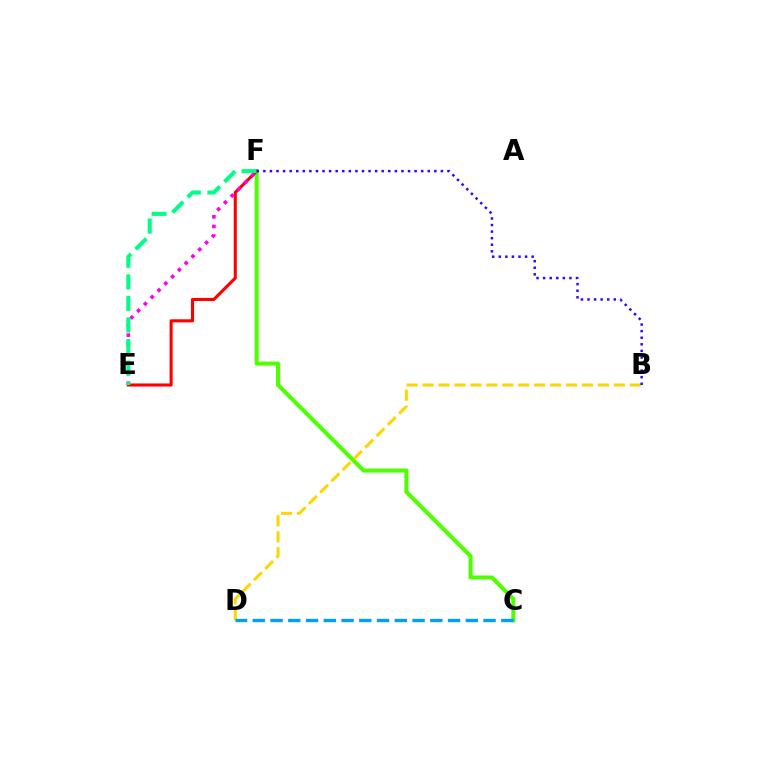{('C', 'F'): [{'color': '#4fff00', 'line_style': 'solid', 'thickness': 2.9}], ('E', 'F'): [{'color': '#ff0000', 'line_style': 'solid', 'thickness': 2.22}, {'color': '#ff00ed', 'line_style': 'dotted', 'thickness': 2.61}, {'color': '#00ff86', 'line_style': 'dashed', 'thickness': 2.93}], ('B', 'D'): [{'color': '#ffd500', 'line_style': 'dashed', 'thickness': 2.17}], ('B', 'F'): [{'color': '#3700ff', 'line_style': 'dotted', 'thickness': 1.79}], ('C', 'D'): [{'color': '#009eff', 'line_style': 'dashed', 'thickness': 2.41}]}